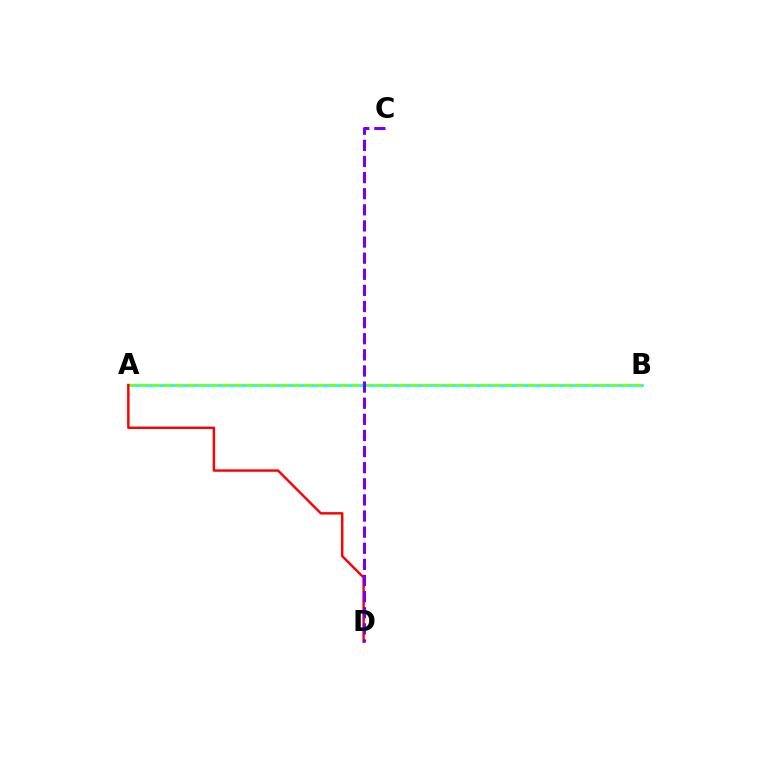{('A', 'B'): [{'color': '#00fff6', 'line_style': 'solid', 'thickness': 1.9}, {'color': '#84ff00', 'line_style': 'dashed', 'thickness': 1.6}], ('A', 'D'): [{'color': '#ff0000', 'line_style': 'solid', 'thickness': 1.76}], ('C', 'D'): [{'color': '#7200ff', 'line_style': 'dashed', 'thickness': 2.19}]}